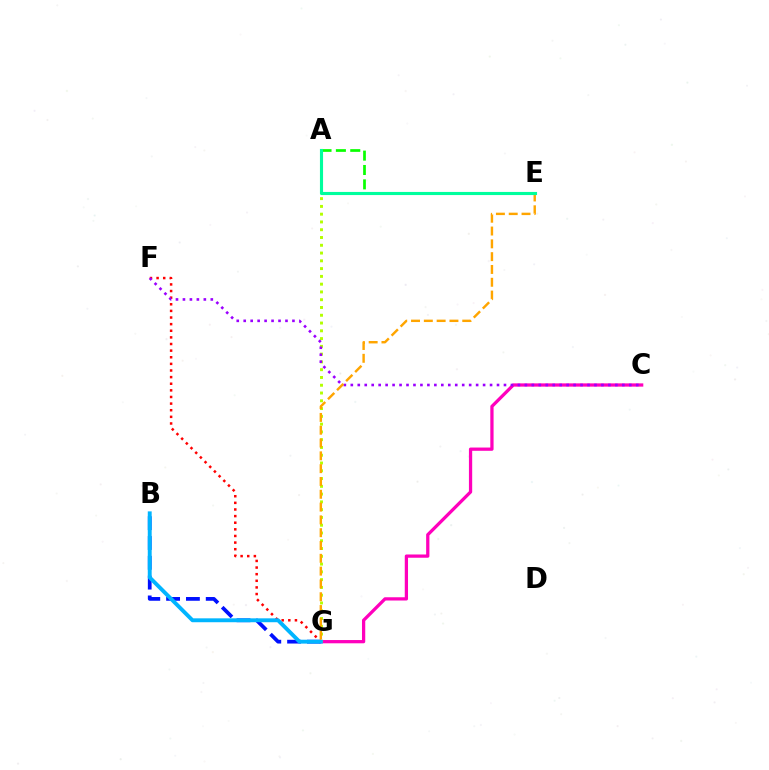{('C', 'G'): [{'color': '#ff00bd', 'line_style': 'solid', 'thickness': 2.35}], ('A', 'G'): [{'color': '#b3ff00', 'line_style': 'dotted', 'thickness': 2.11}], ('F', 'G'): [{'color': '#ff0000', 'line_style': 'dotted', 'thickness': 1.8}], ('A', 'E'): [{'color': '#08ff00', 'line_style': 'dashed', 'thickness': 1.95}, {'color': '#00ff9d', 'line_style': 'solid', 'thickness': 2.25}], ('C', 'F'): [{'color': '#9b00ff', 'line_style': 'dotted', 'thickness': 1.89}], ('B', 'G'): [{'color': '#0010ff', 'line_style': 'dashed', 'thickness': 2.69}, {'color': '#00b5ff', 'line_style': 'solid', 'thickness': 2.81}], ('E', 'G'): [{'color': '#ffa500', 'line_style': 'dashed', 'thickness': 1.74}]}